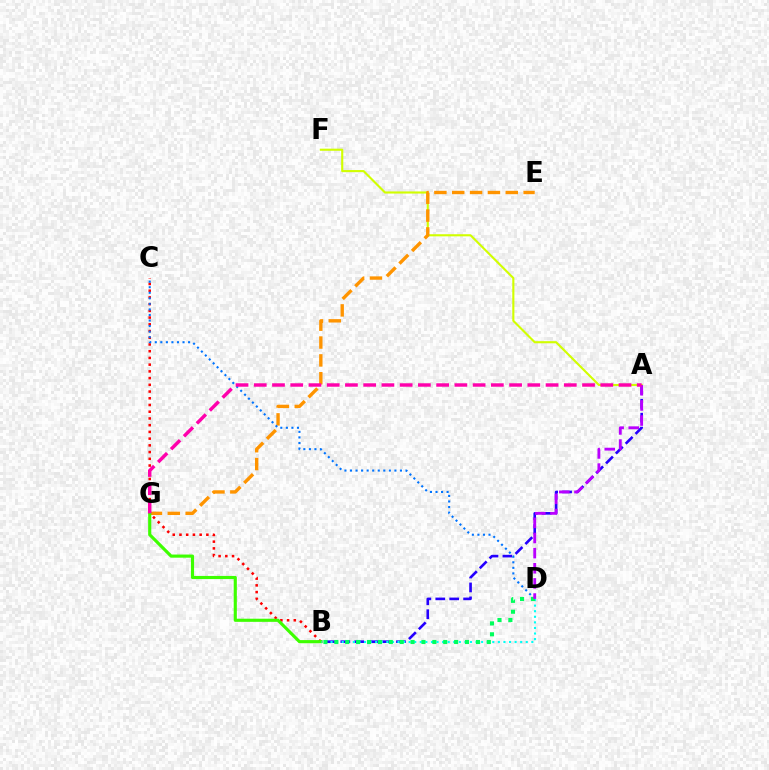{('A', 'F'): [{'color': '#d1ff00', 'line_style': 'solid', 'thickness': 1.52}], ('B', 'C'): [{'color': '#ff0000', 'line_style': 'dotted', 'thickness': 1.83}], ('E', 'G'): [{'color': '#ff9400', 'line_style': 'dashed', 'thickness': 2.42}], ('A', 'B'): [{'color': '#2500ff', 'line_style': 'dashed', 'thickness': 1.89}], ('C', 'D'): [{'color': '#0074ff', 'line_style': 'dotted', 'thickness': 1.51}], ('B', 'G'): [{'color': '#3dff00', 'line_style': 'solid', 'thickness': 2.26}], ('B', 'D'): [{'color': '#00fff6', 'line_style': 'dotted', 'thickness': 1.52}, {'color': '#00ff5c', 'line_style': 'dotted', 'thickness': 2.96}], ('A', 'D'): [{'color': '#b900ff', 'line_style': 'dashed', 'thickness': 2.06}], ('A', 'G'): [{'color': '#ff00ac', 'line_style': 'dashed', 'thickness': 2.48}]}